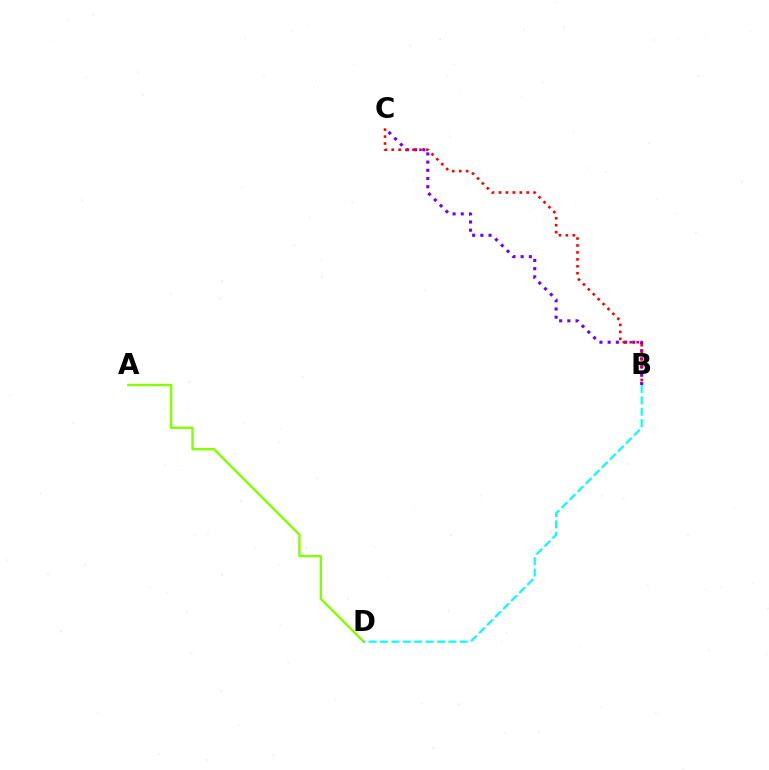{('B', 'C'): [{'color': '#7200ff', 'line_style': 'dotted', 'thickness': 2.23}, {'color': '#ff0000', 'line_style': 'dotted', 'thickness': 1.89}], ('A', 'D'): [{'color': '#84ff00', 'line_style': 'solid', 'thickness': 1.72}], ('B', 'D'): [{'color': '#00fff6', 'line_style': 'dashed', 'thickness': 1.55}]}